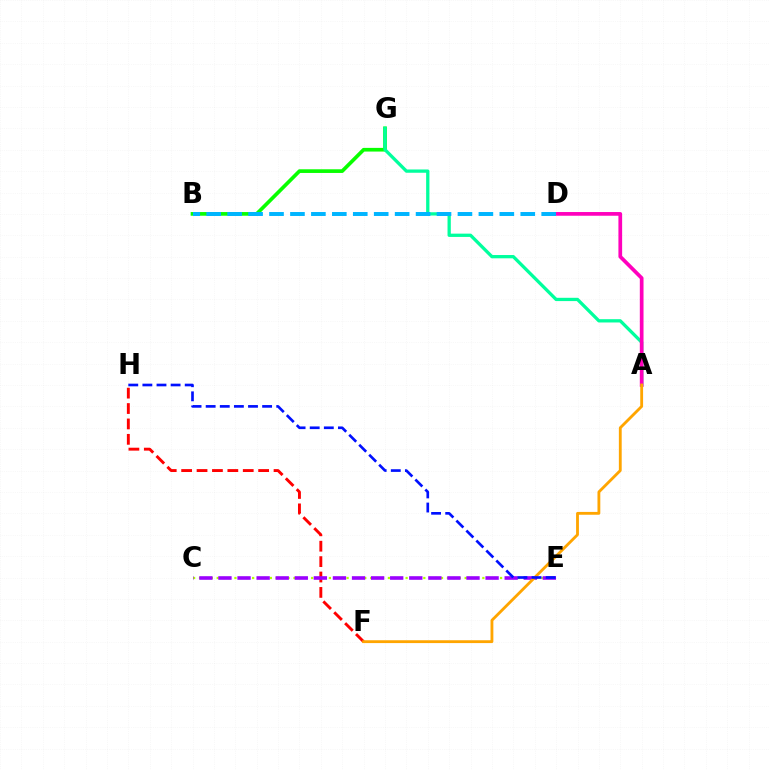{('B', 'G'): [{'color': '#08ff00', 'line_style': 'solid', 'thickness': 2.65}], ('A', 'G'): [{'color': '#00ff9d', 'line_style': 'solid', 'thickness': 2.37}], ('C', 'E'): [{'color': '#b3ff00', 'line_style': 'dotted', 'thickness': 1.6}, {'color': '#9b00ff', 'line_style': 'dashed', 'thickness': 2.59}], ('F', 'H'): [{'color': '#ff0000', 'line_style': 'dashed', 'thickness': 2.09}], ('A', 'D'): [{'color': '#ff00bd', 'line_style': 'solid', 'thickness': 2.67}], ('A', 'F'): [{'color': '#ffa500', 'line_style': 'solid', 'thickness': 2.04}], ('B', 'D'): [{'color': '#00b5ff', 'line_style': 'dashed', 'thickness': 2.84}], ('E', 'H'): [{'color': '#0010ff', 'line_style': 'dashed', 'thickness': 1.92}]}